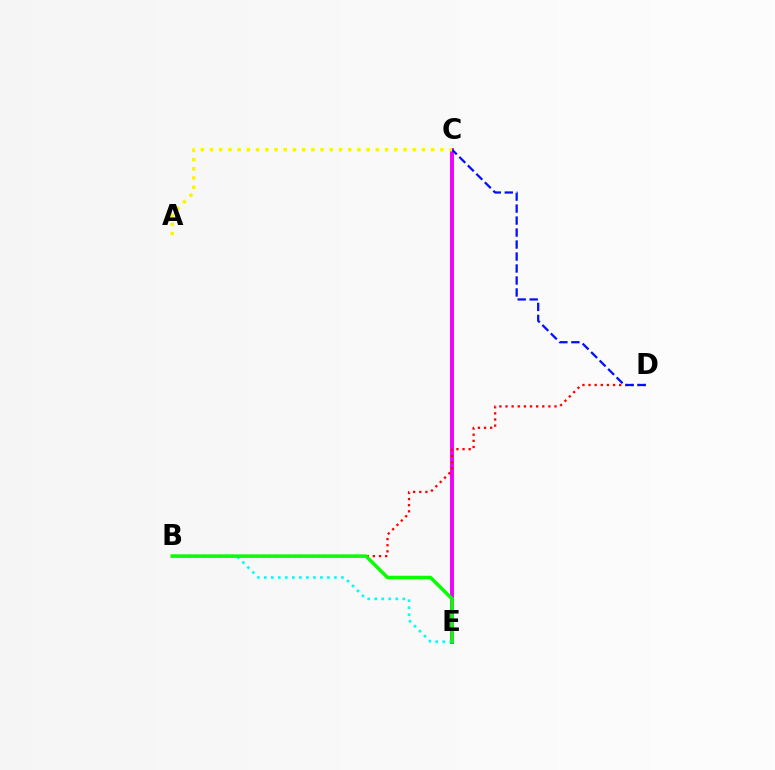{('C', 'E'): [{'color': '#ee00ff', 'line_style': 'solid', 'thickness': 2.83}], ('B', 'D'): [{'color': '#ff0000', 'line_style': 'dotted', 'thickness': 1.66}], ('C', 'D'): [{'color': '#0010ff', 'line_style': 'dashed', 'thickness': 1.63}], ('A', 'C'): [{'color': '#fcf500', 'line_style': 'dotted', 'thickness': 2.5}], ('B', 'E'): [{'color': '#00fff6', 'line_style': 'dotted', 'thickness': 1.91}, {'color': '#08ff00', 'line_style': 'solid', 'thickness': 2.53}]}